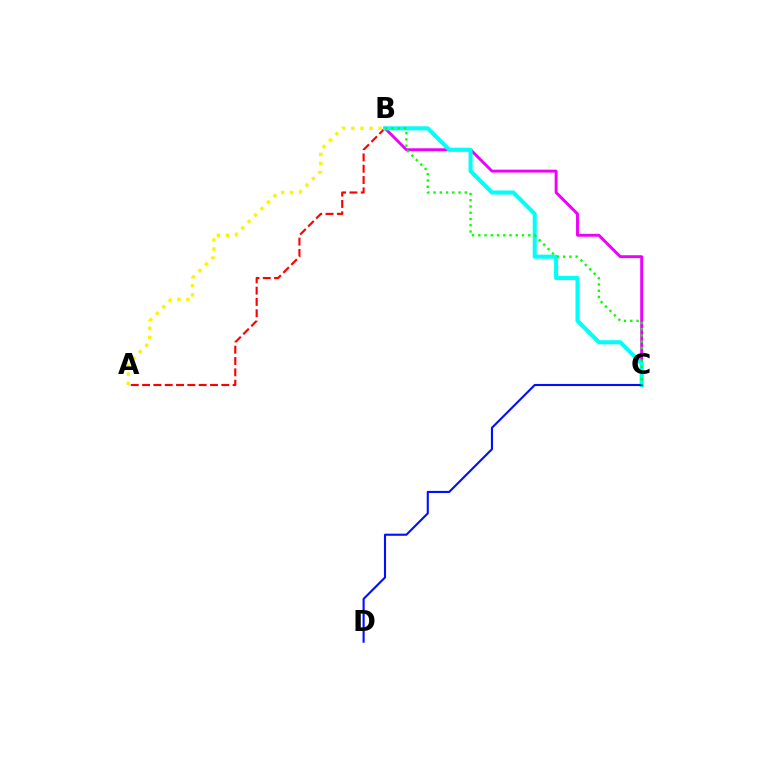{('B', 'C'): [{'color': '#ee00ff', 'line_style': 'solid', 'thickness': 2.09}, {'color': '#00fff6', 'line_style': 'solid', 'thickness': 2.93}, {'color': '#08ff00', 'line_style': 'dotted', 'thickness': 1.7}], ('A', 'B'): [{'color': '#ff0000', 'line_style': 'dashed', 'thickness': 1.54}, {'color': '#fcf500', 'line_style': 'dotted', 'thickness': 2.48}], ('C', 'D'): [{'color': '#0010ff', 'line_style': 'solid', 'thickness': 1.52}]}